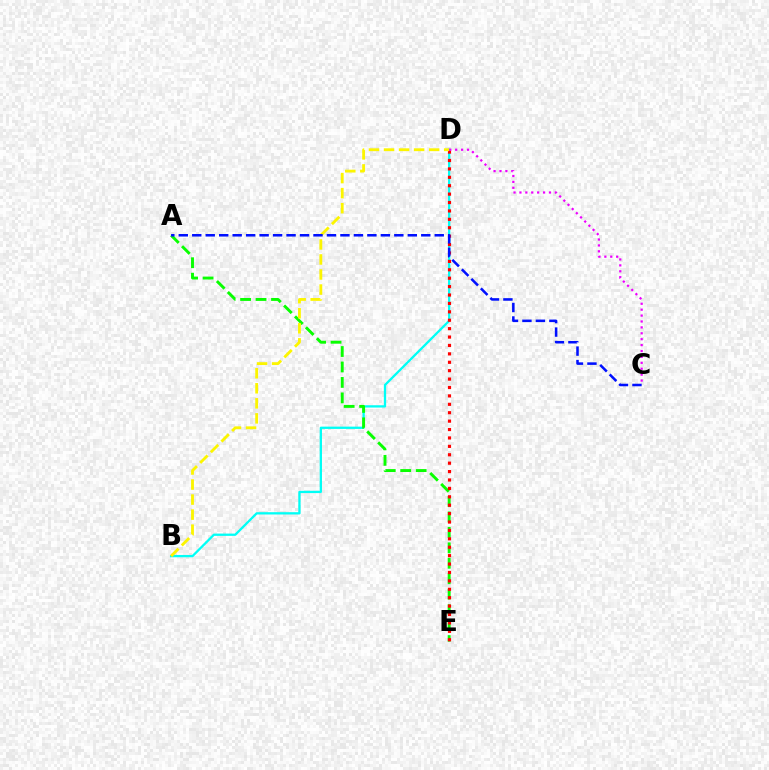{('B', 'D'): [{'color': '#00fff6', 'line_style': 'solid', 'thickness': 1.65}, {'color': '#fcf500', 'line_style': 'dashed', 'thickness': 2.04}], ('A', 'E'): [{'color': '#08ff00', 'line_style': 'dashed', 'thickness': 2.1}], ('D', 'E'): [{'color': '#ff0000', 'line_style': 'dotted', 'thickness': 2.28}], ('C', 'D'): [{'color': '#ee00ff', 'line_style': 'dotted', 'thickness': 1.6}], ('A', 'C'): [{'color': '#0010ff', 'line_style': 'dashed', 'thickness': 1.83}]}